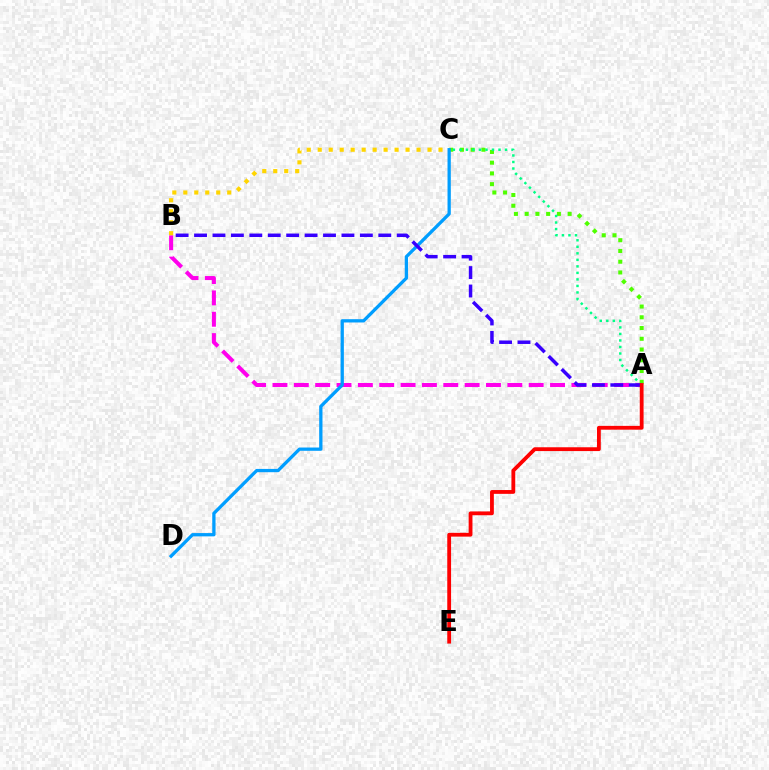{('A', 'C'): [{'color': '#4fff00', 'line_style': 'dotted', 'thickness': 2.92}, {'color': '#00ff86', 'line_style': 'dotted', 'thickness': 1.77}], ('A', 'B'): [{'color': '#ff00ed', 'line_style': 'dashed', 'thickness': 2.9}, {'color': '#3700ff', 'line_style': 'dashed', 'thickness': 2.5}], ('C', 'D'): [{'color': '#009eff', 'line_style': 'solid', 'thickness': 2.37}], ('B', 'C'): [{'color': '#ffd500', 'line_style': 'dotted', 'thickness': 2.98}], ('A', 'E'): [{'color': '#ff0000', 'line_style': 'solid', 'thickness': 2.74}]}